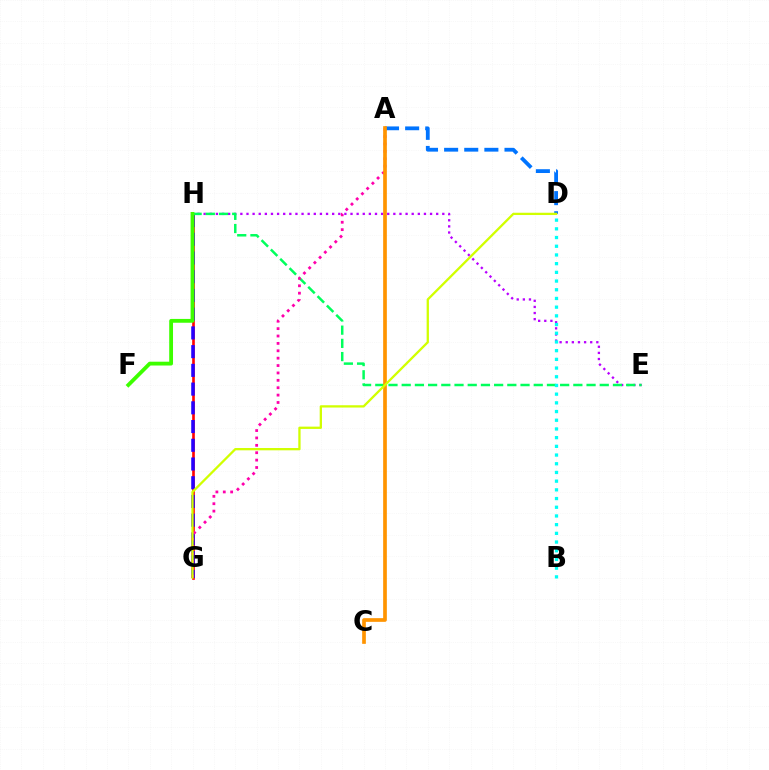{('E', 'H'): [{'color': '#b900ff', 'line_style': 'dotted', 'thickness': 1.66}, {'color': '#00ff5c', 'line_style': 'dashed', 'thickness': 1.79}], ('G', 'H'): [{'color': '#ff0000', 'line_style': 'solid', 'thickness': 1.9}, {'color': '#2500ff', 'line_style': 'dashed', 'thickness': 2.54}], ('A', 'G'): [{'color': '#ff00ac', 'line_style': 'dotted', 'thickness': 2.01}], ('F', 'H'): [{'color': '#3dff00', 'line_style': 'solid', 'thickness': 2.75}], ('A', 'D'): [{'color': '#0074ff', 'line_style': 'dashed', 'thickness': 2.73}], ('A', 'C'): [{'color': '#ff9400', 'line_style': 'solid', 'thickness': 2.66}], ('D', 'G'): [{'color': '#d1ff00', 'line_style': 'solid', 'thickness': 1.65}], ('B', 'D'): [{'color': '#00fff6', 'line_style': 'dotted', 'thickness': 2.36}]}